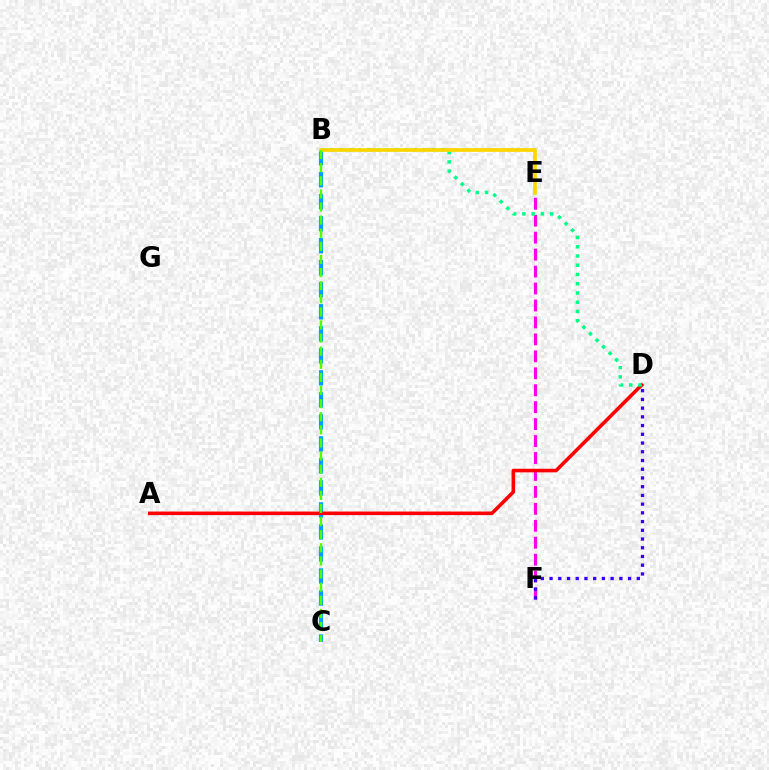{('E', 'F'): [{'color': '#ff00ed', 'line_style': 'dashed', 'thickness': 2.3}], ('B', 'C'): [{'color': '#009eff', 'line_style': 'dashed', 'thickness': 2.99}, {'color': '#4fff00', 'line_style': 'dashed', 'thickness': 1.78}], ('D', 'F'): [{'color': '#3700ff', 'line_style': 'dotted', 'thickness': 2.37}], ('A', 'D'): [{'color': '#ff0000', 'line_style': 'solid', 'thickness': 2.58}], ('B', 'D'): [{'color': '#00ff86', 'line_style': 'dotted', 'thickness': 2.51}], ('B', 'E'): [{'color': '#ffd500', 'line_style': 'solid', 'thickness': 2.66}]}